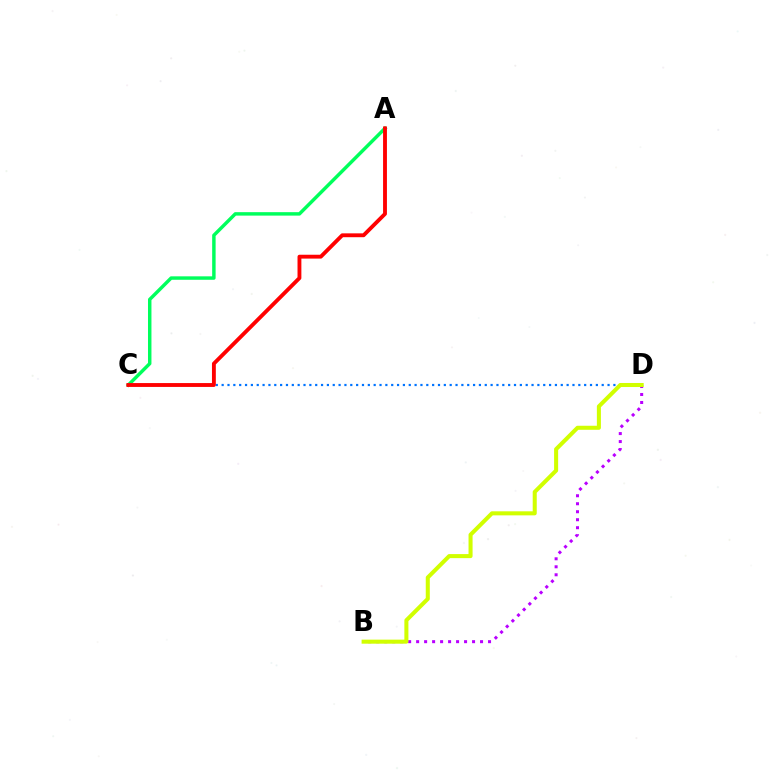{('B', 'D'): [{'color': '#b900ff', 'line_style': 'dotted', 'thickness': 2.17}, {'color': '#d1ff00', 'line_style': 'solid', 'thickness': 2.91}], ('C', 'D'): [{'color': '#0074ff', 'line_style': 'dotted', 'thickness': 1.59}], ('A', 'C'): [{'color': '#00ff5c', 'line_style': 'solid', 'thickness': 2.48}, {'color': '#ff0000', 'line_style': 'solid', 'thickness': 2.78}]}